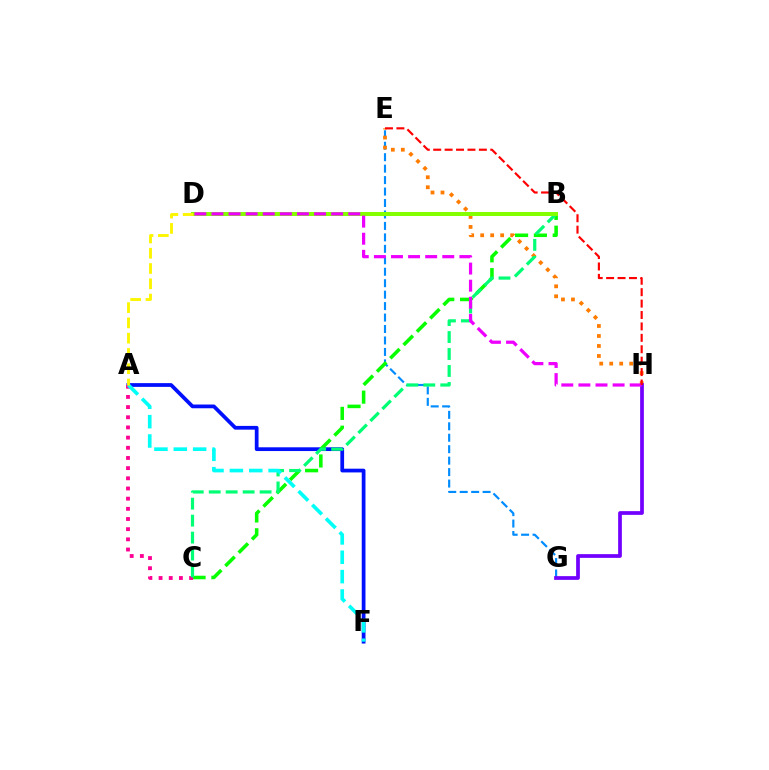{('E', 'G'): [{'color': '#008cff', 'line_style': 'dashed', 'thickness': 1.56}], ('A', 'F'): [{'color': '#0010ff', 'line_style': 'solid', 'thickness': 2.7}, {'color': '#00fff6', 'line_style': 'dashed', 'thickness': 2.63}], ('E', 'H'): [{'color': '#ff7c00', 'line_style': 'dotted', 'thickness': 2.71}, {'color': '#ff0000', 'line_style': 'dashed', 'thickness': 1.55}], ('G', 'H'): [{'color': '#7200ff', 'line_style': 'solid', 'thickness': 2.68}], ('B', 'C'): [{'color': '#08ff00', 'line_style': 'dashed', 'thickness': 2.56}, {'color': '#00ff74', 'line_style': 'dashed', 'thickness': 2.3}], ('A', 'C'): [{'color': '#ff0094', 'line_style': 'dotted', 'thickness': 2.76}], ('B', 'D'): [{'color': '#84ff00', 'line_style': 'solid', 'thickness': 2.88}], ('D', 'H'): [{'color': '#ee00ff', 'line_style': 'dashed', 'thickness': 2.32}], ('A', 'D'): [{'color': '#fcf500', 'line_style': 'dashed', 'thickness': 2.08}]}